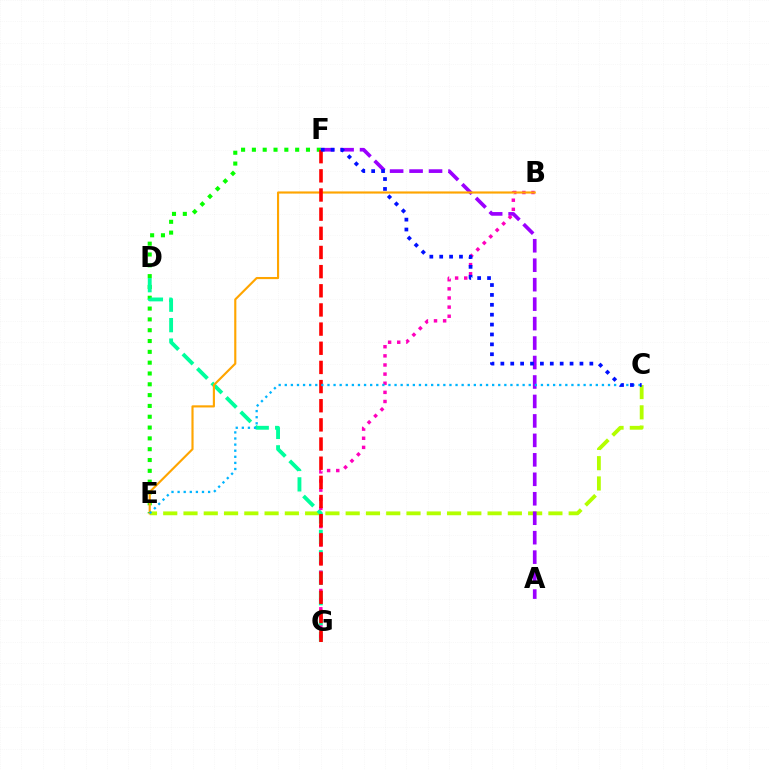{('E', 'F'): [{'color': '#08ff00', 'line_style': 'dotted', 'thickness': 2.94}], ('C', 'E'): [{'color': '#b3ff00', 'line_style': 'dashed', 'thickness': 2.75}, {'color': '#00b5ff', 'line_style': 'dotted', 'thickness': 1.66}], ('D', 'G'): [{'color': '#00ff9d', 'line_style': 'dashed', 'thickness': 2.78}], ('A', 'F'): [{'color': '#9b00ff', 'line_style': 'dashed', 'thickness': 2.64}], ('B', 'G'): [{'color': '#ff00bd', 'line_style': 'dotted', 'thickness': 2.48}], ('B', 'E'): [{'color': '#ffa500', 'line_style': 'solid', 'thickness': 1.55}], ('F', 'G'): [{'color': '#ff0000', 'line_style': 'dashed', 'thickness': 2.6}], ('C', 'F'): [{'color': '#0010ff', 'line_style': 'dotted', 'thickness': 2.69}]}